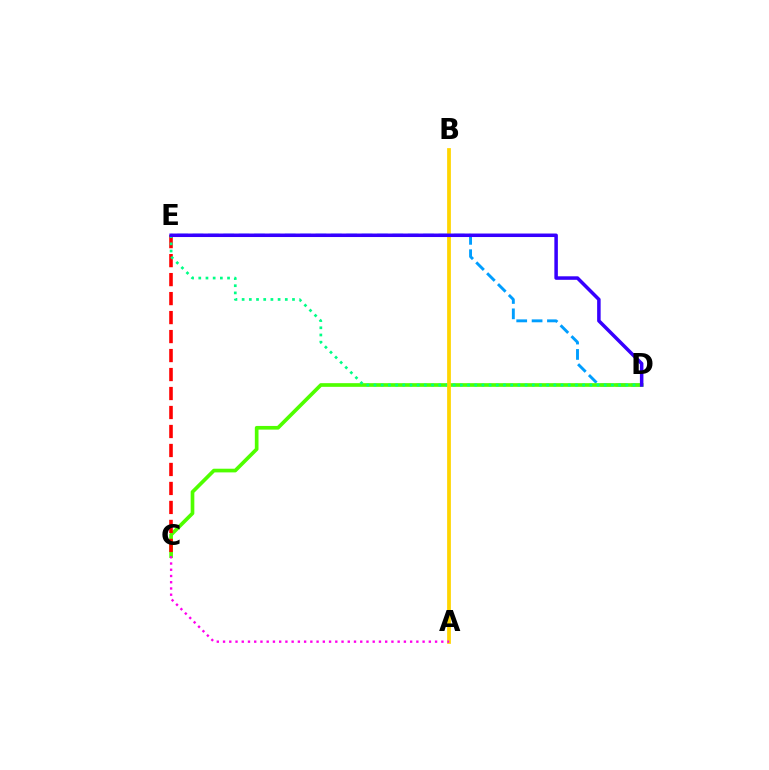{('D', 'E'): [{'color': '#009eff', 'line_style': 'dashed', 'thickness': 2.09}, {'color': '#00ff86', 'line_style': 'dotted', 'thickness': 1.95}, {'color': '#3700ff', 'line_style': 'solid', 'thickness': 2.53}], ('C', 'D'): [{'color': '#4fff00', 'line_style': 'solid', 'thickness': 2.65}], ('C', 'E'): [{'color': '#ff0000', 'line_style': 'dashed', 'thickness': 2.58}], ('A', 'B'): [{'color': '#ffd500', 'line_style': 'solid', 'thickness': 2.7}], ('A', 'C'): [{'color': '#ff00ed', 'line_style': 'dotted', 'thickness': 1.69}]}